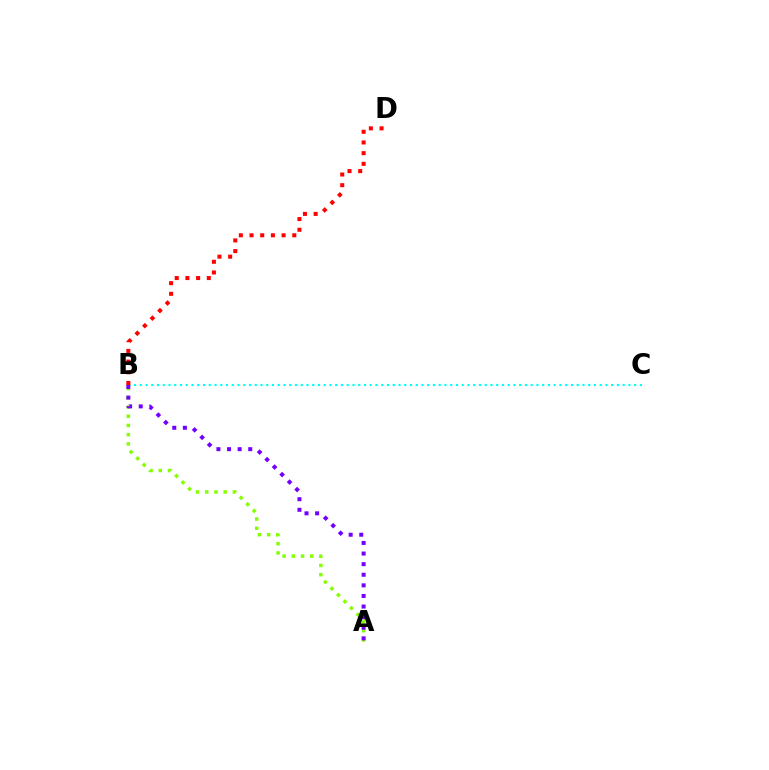{('B', 'C'): [{'color': '#00fff6', 'line_style': 'dotted', 'thickness': 1.56}], ('B', 'D'): [{'color': '#ff0000', 'line_style': 'dotted', 'thickness': 2.9}], ('A', 'B'): [{'color': '#84ff00', 'line_style': 'dotted', 'thickness': 2.5}, {'color': '#7200ff', 'line_style': 'dotted', 'thickness': 2.88}]}